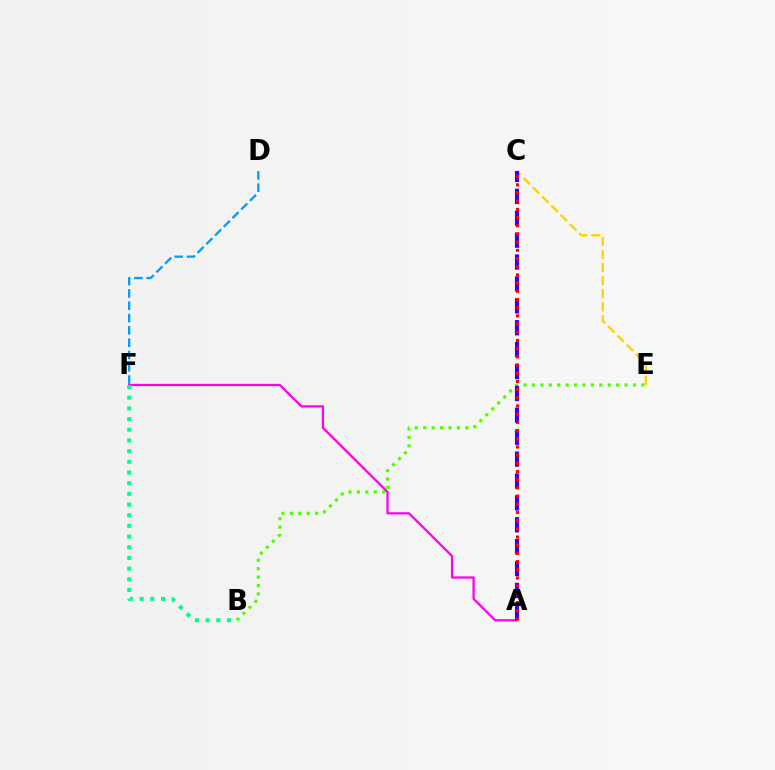{('D', 'F'): [{'color': '#009eff', 'line_style': 'dashed', 'thickness': 1.67}], ('B', 'E'): [{'color': '#4fff00', 'line_style': 'dotted', 'thickness': 2.29}], ('C', 'E'): [{'color': '#ffd500', 'line_style': 'dashed', 'thickness': 1.78}], ('A', 'F'): [{'color': '#ff00ed', 'line_style': 'solid', 'thickness': 1.63}], ('A', 'C'): [{'color': '#3700ff', 'line_style': 'dashed', 'thickness': 2.97}, {'color': '#ff0000', 'line_style': 'dotted', 'thickness': 2.23}], ('B', 'F'): [{'color': '#00ff86', 'line_style': 'dotted', 'thickness': 2.9}]}